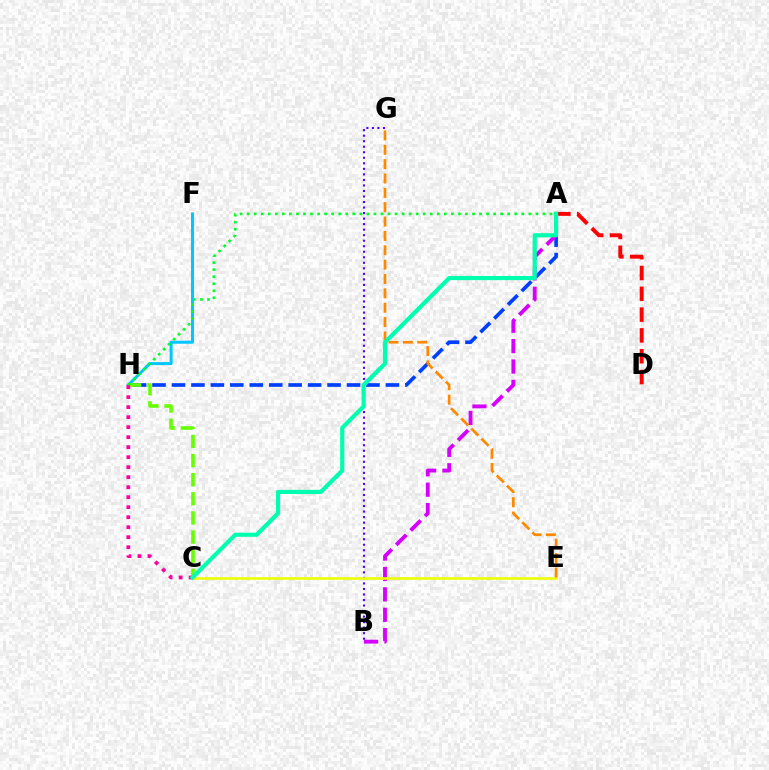{('A', 'H'): [{'color': '#003fff', 'line_style': 'dashed', 'thickness': 2.64}, {'color': '#00ff27', 'line_style': 'dotted', 'thickness': 1.91}], ('B', 'G'): [{'color': '#4f00ff', 'line_style': 'dotted', 'thickness': 1.5}], ('A', 'B'): [{'color': '#d600ff', 'line_style': 'dashed', 'thickness': 2.77}], ('F', 'H'): [{'color': '#00c7ff', 'line_style': 'solid', 'thickness': 2.16}], ('A', 'D'): [{'color': '#ff0000', 'line_style': 'dashed', 'thickness': 2.83}], ('C', 'H'): [{'color': '#66ff00', 'line_style': 'dashed', 'thickness': 2.6}, {'color': '#ff00a0', 'line_style': 'dotted', 'thickness': 2.72}], ('C', 'E'): [{'color': '#eeff00', 'line_style': 'solid', 'thickness': 1.86}], ('E', 'G'): [{'color': '#ff8800', 'line_style': 'dashed', 'thickness': 1.95}], ('A', 'C'): [{'color': '#00ffaf', 'line_style': 'solid', 'thickness': 2.99}]}